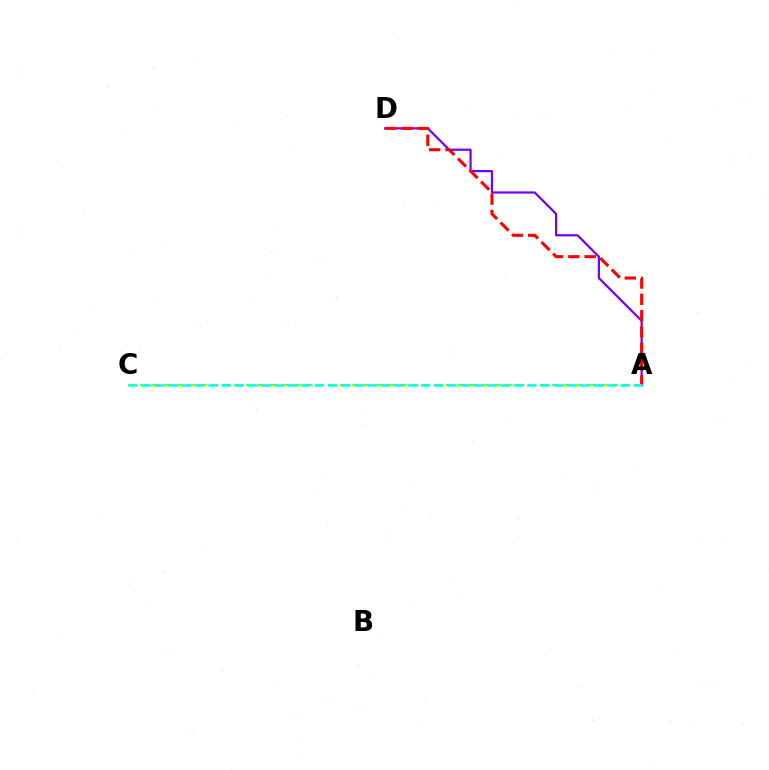{('A', 'D'): [{'color': '#7200ff', 'line_style': 'solid', 'thickness': 1.6}, {'color': '#ff0000', 'line_style': 'dashed', 'thickness': 2.22}], ('A', 'C'): [{'color': '#84ff00', 'line_style': 'dashed', 'thickness': 1.6}, {'color': '#00fff6', 'line_style': 'dashed', 'thickness': 1.81}]}